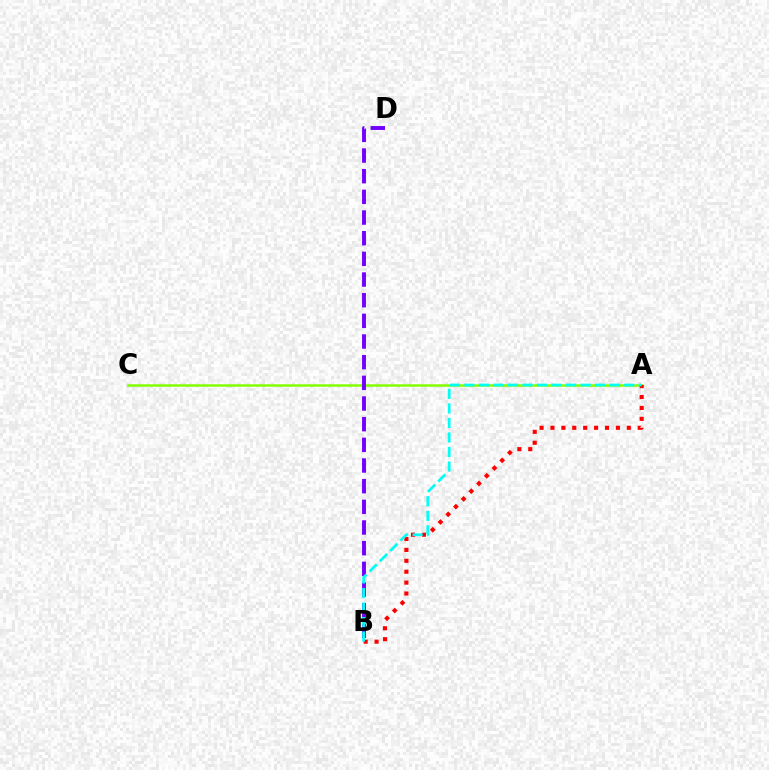{('A', 'C'): [{'color': '#84ff00', 'line_style': 'solid', 'thickness': 1.8}], ('B', 'D'): [{'color': '#7200ff', 'line_style': 'dashed', 'thickness': 2.81}], ('A', 'B'): [{'color': '#ff0000', 'line_style': 'dotted', 'thickness': 2.96}, {'color': '#00fff6', 'line_style': 'dashed', 'thickness': 1.97}]}